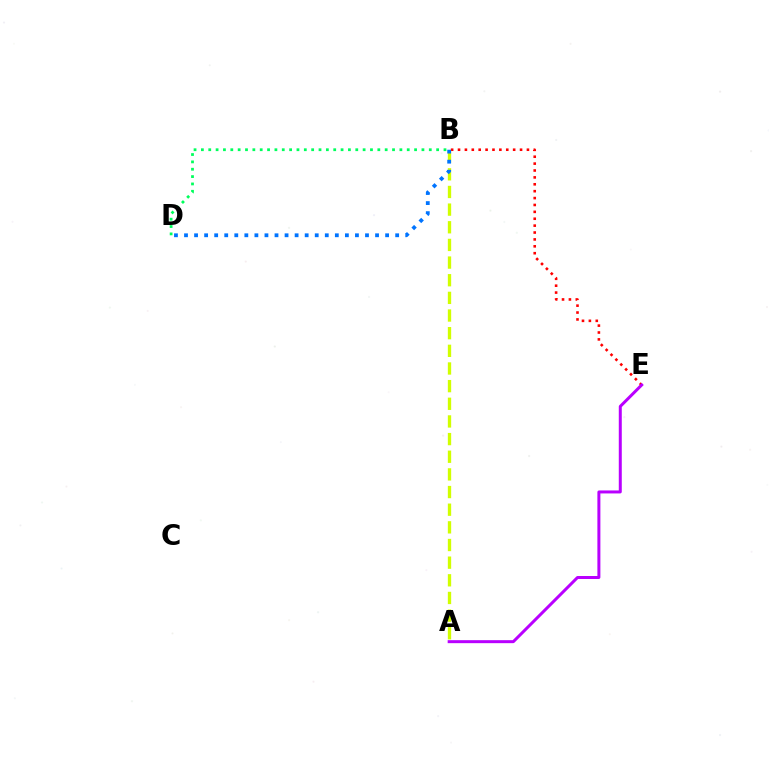{('B', 'E'): [{'color': '#ff0000', 'line_style': 'dotted', 'thickness': 1.87}], ('A', 'B'): [{'color': '#d1ff00', 'line_style': 'dashed', 'thickness': 2.4}], ('B', 'D'): [{'color': '#00ff5c', 'line_style': 'dotted', 'thickness': 2.0}, {'color': '#0074ff', 'line_style': 'dotted', 'thickness': 2.73}], ('A', 'E'): [{'color': '#b900ff', 'line_style': 'solid', 'thickness': 2.16}]}